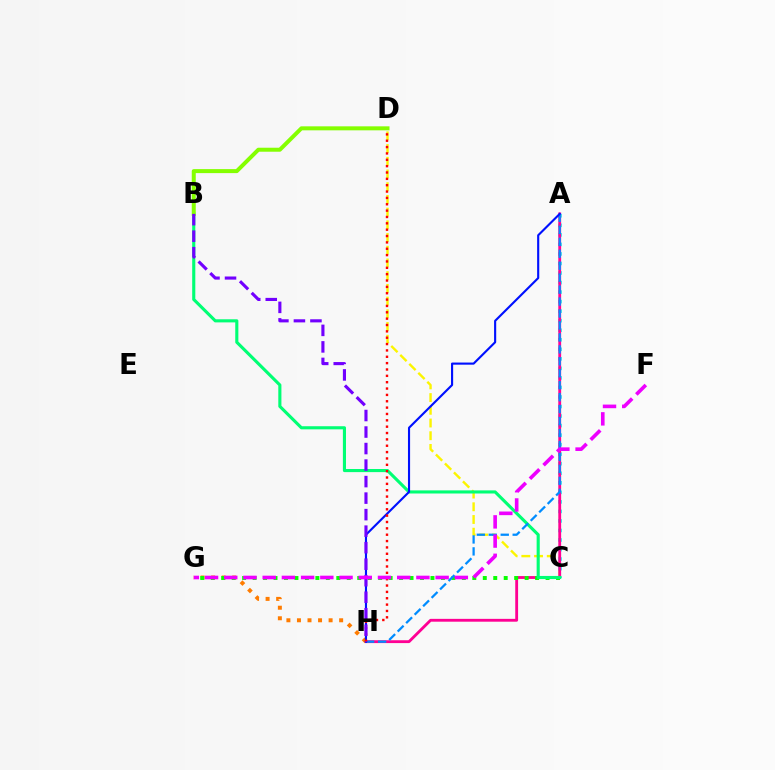{('C', 'D'): [{'color': '#fcf500', 'line_style': 'dashed', 'thickness': 1.73}], ('A', 'C'): [{'color': '#00fff6', 'line_style': 'dotted', 'thickness': 2.59}], ('A', 'H'): [{'color': '#ff0094', 'line_style': 'solid', 'thickness': 2.04}, {'color': '#008cff', 'line_style': 'dashed', 'thickness': 1.62}, {'color': '#0010ff', 'line_style': 'solid', 'thickness': 1.53}], ('G', 'H'): [{'color': '#ff7c00', 'line_style': 'dotted', 'thickness': 2.87}], ('C', 'G'): [{'color': '#08ff00', 'line_style': 'dotted', 'thickness': 2.84}], ('B', 'C'): [{'color': '#00ff74', 'line_style': 'solid', 'thickness': 2.24}], ('D', 'H'): [{'color': '#ff0000', 'line_style': 'dotted', 'thickness': 1.73}], ('B', 'D'): [{'color': '#84ff00', 'line_style': 'solid', 'thickness': 2.88}], ('B', 'H'): [{'color': '#7200ff', 'line_style': 'dashed', 'thickness': 2.24}], ('F', 'G'): [{'color': '#ee00ff', 'line_style': 'dashed', 'thickness': 2.61}]}